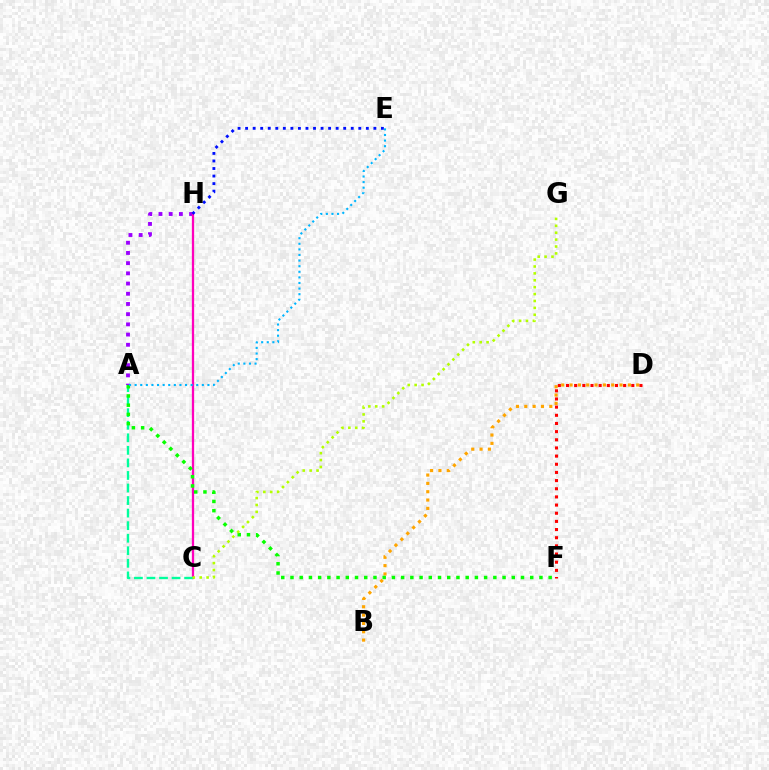{('B', 'D'): [{'color': '#ffa500', 'line_style': 'dotted', 'thickness': 2.26}], ('A', 'H'): [{'color': '#9b00ff', 'line_style': 'dotted', 'thickness': 2.77}], ('C', 'H'): [{'color': '#ff00bd', 'line_style': 'solid', 'thickness': 1.64}], ('A', 'C'): [{'color': '#00ff9d', 'line_style': 'dashed', 'thickness': 1.71}], ('E', 'H'): [{'color': '#0010ff', 'line_style': 'dotted', 'thickness': 2.05}], ('D', 'F'): [{'color': '#ff0000', 'line_style': 'dotted', 'thickness': 2.22}], ('A', 'F'): [{'color': '#08ff00', 'line_style': 'dotted', 'thickness': 2.51}], ('C', 'G'): [{'color': '#b3ff00', 'line_style': 'dotted', 'thickness': 1.87}], ('A', 'E'): [{'color': '#00b5ff', 'line_style': 'dotted', 'thickness': 1.52}]}